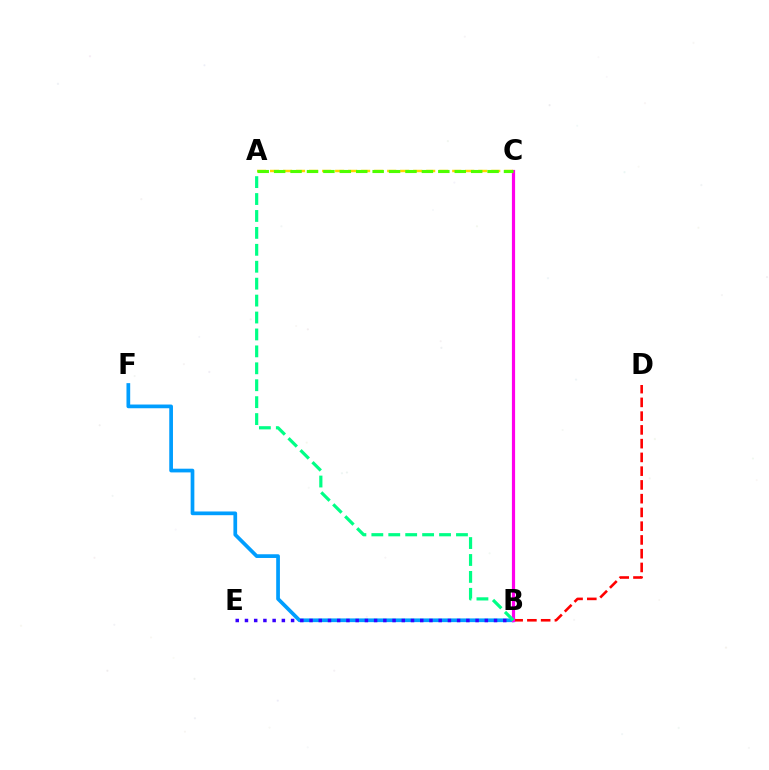{('B', 'F'): [{'color': '#009eff', 'line_style': 'solid', 'thickness': 2.67}], ('B', 'E'): [{'color': '#3700ff', 'line_style': 'dotted', 'thickness': 2.51}], ('A', 'C'): [{'color': '#ffd500', 'line_style': 'dashed', 'thickness': 1.77}, {'color': '#4fff00', 'line_style': 'dashed', 'thickness': 2.23}], ('B', 'D'): [{'color': '#ff0000', 'line_style': 'dashed', 'thickness': 1.87}], ('B', 'C'): [{'color': '#ff00ed', 'line_style': 'solid', 'thickness': 2.3}], ('A', 'B'): [{'color': '#00ff86', 'line_style': 'dashed', 'thickness': 2.3}]}